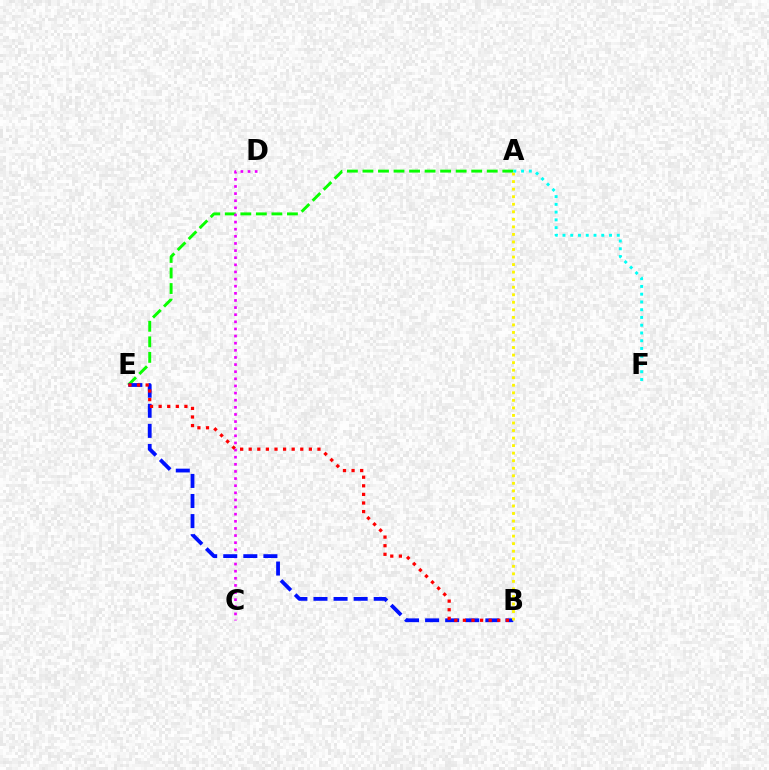{('A', 'E'): [{'color': '#08ff00', 'line_style': 'dashed', 'thickness': 2.11}], ('C', 'D'): [{'color': '#ee00ff', 'line_style': 'dotted', 'thickness': 1.94}], ('B', 'E'): [{'color': '#0010ff', 'line_style': 'dashed', 'thickness': 2.73}, {'color': '#ff0000', 'line_style': 'dotted', 'thickness': 2.34}], ('A', 'B'): [{'color': '#fcf500', 'line_style': 'dotted', 'thickness': 2.05}], ('A', 'F'): [{'color': '#00fff6', 'line_style': 'dotted', 'thickness': 2.11}]}